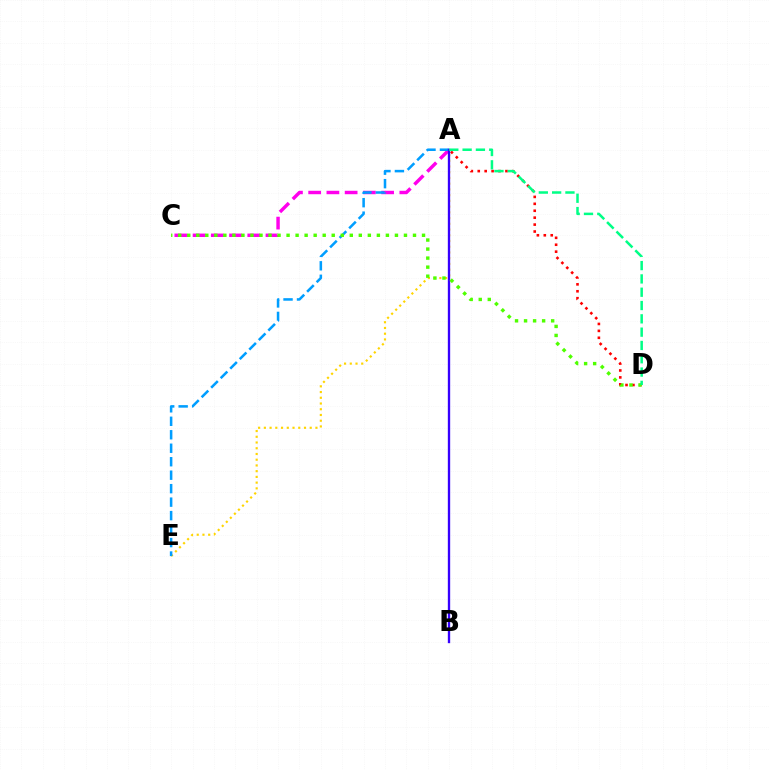{('A', 'E'): [{'color': '#ffd500', 'line_style': 'dotted', 'thickness': 1.56}, {'color': '#009eff', 'line_style': 'dashed', 'thickness': 1.83}], ('A', 'C'): [{'color': '#ff00ed', 'line_style': 'dashed', 'thickness': 2.48}], ('A', 'D'): [{'color': '#ff0000', 'line_style': 'dotted', 'thickness': 1.88}, {'color': '#00ff86', 'line_style': 'dashed', 'thickness': 1.81}], ('A', 'B'): [{'color': '#3700ff', 'line_style': 'solid', 'thickness': 1.69}], ('C', 'D'): [{'color': '#4fff00', 'line_style': 'dotted', 'thickness': 2.45}]}